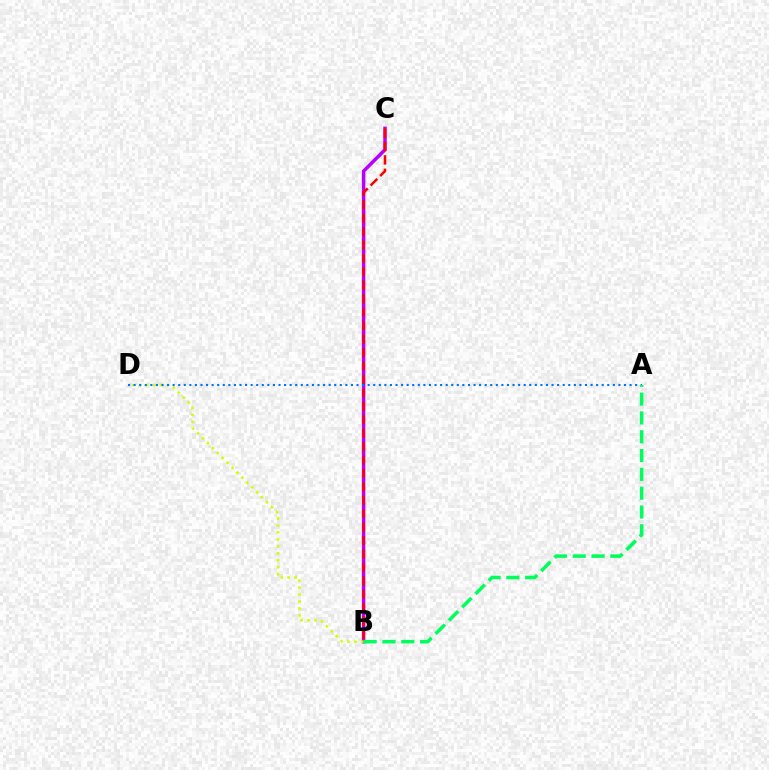{('B', 'C'): [{'color': '#b900ff', 'line_style': 'solid', 'thickness': 2.52}, {'color': '#ff0000', 'line_style': 'dashed', 'thickness': 1.82}], ('B', 'D'): [{'color': '#d1ff00', 'line_style': 'dotted', 'thickness': 1.89}], ('A', 'D'): [{'color': '#0074ff', 'line_style': 'dotted', 'thickness': 1.51}], ('A', 'B'): [{'color': '#00ff5c', 'line_style': 'dashed', 'thickness': 2.55}]}